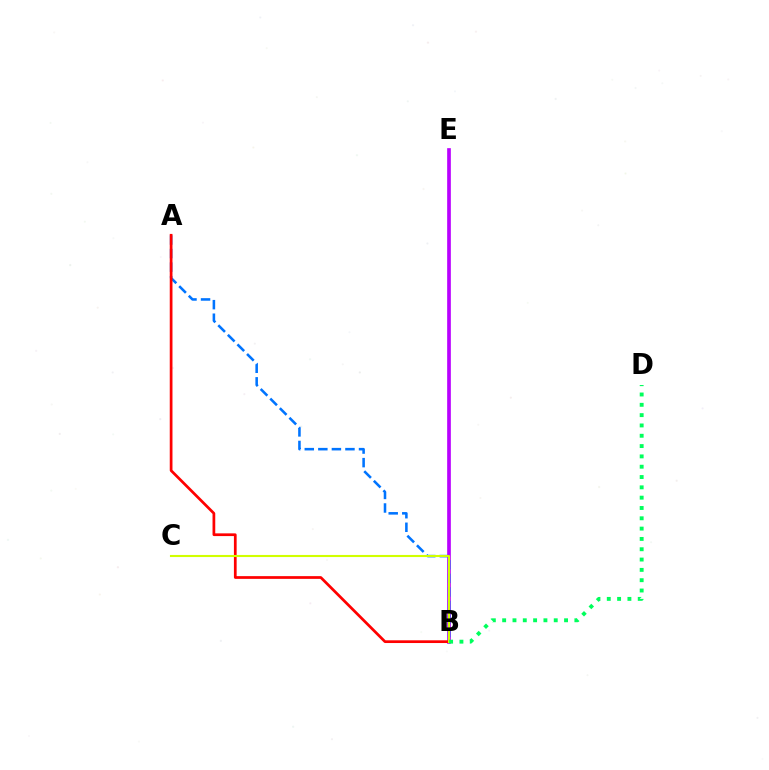{('B', 'E'): [{'color': '#b900ff', 'line_style': 'solid', 'thickness': 2.64}], ('A', 'B'): [{'color': '#0074ff', 'line_style': 'dashed', 'thickness': 1.84}, {'color': '#ff0000', 'line_style': 'solid', 'thickness': 1.96}], ('B', 'C'): [{'color': '#d1ff00', 'line_style': 'solid', 'thickness': 1.52}], ('B', 'D'): [{'color': '#00ff5c', 'line_style': 'dotted', 'thickness': 2.8}]}